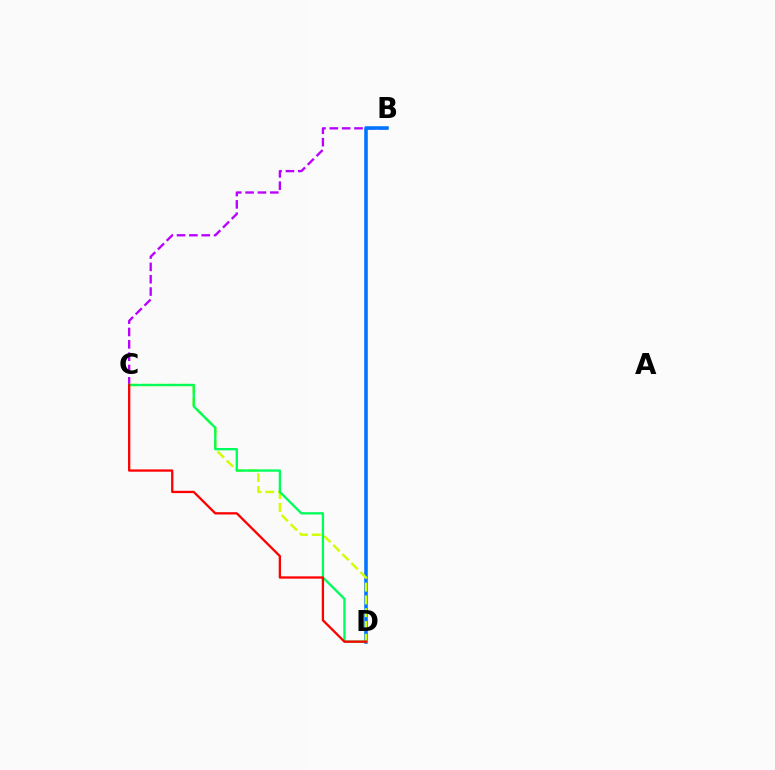{('B', 'C'): [{'color': '#b900ff', 'line_style': 'dashed', 'thickness': 1.68}], ('B', 'D'): [{'color': '#0074ff', 'line_style': 'solid', 'thickness': 2.55}], ('C', 'D'): [{'color': '#d1ff00', 'line_style': 'dashed', 'thickness': 1.74}, {'color': '#00ff5c', 'line_style': 'solid', 'thickness': 1.68}, {'color': '#ff0000', 'line_style': 'solid', 'thickness': 1.66}]}